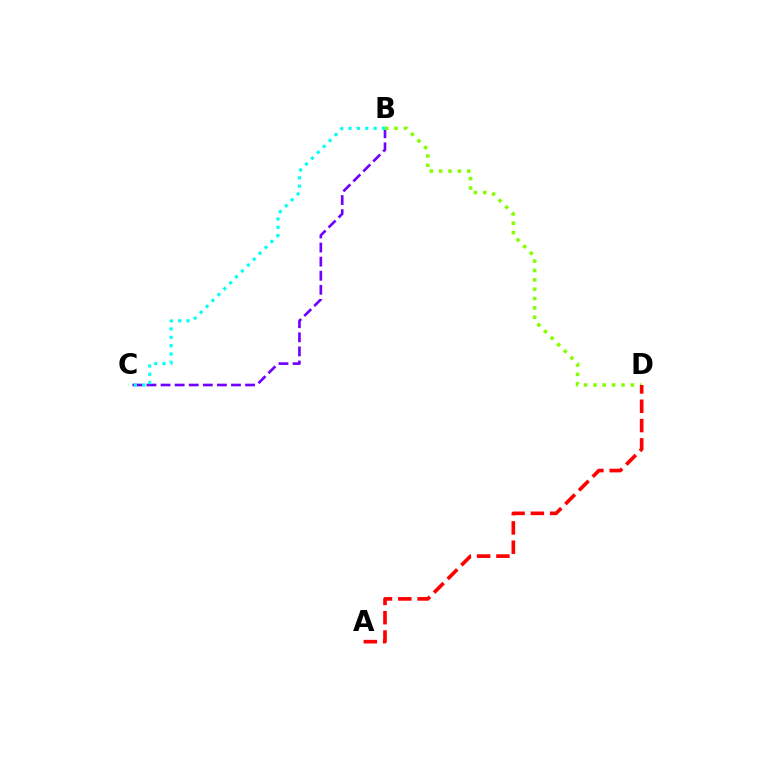{('B', 'C'): [{'color': '#7200ff', 'line_style': 'dashed', 'thickness': 1.91}, {'color': '#00fff6', 'line_style': 'dotted', 'thickness': 2.27}], ('B', 'D'): [{'color': '#84ff00', 'line_style': 'dotted', 'thickness': 2.54}], ('A', 'D'): [{'color': '#ff0000', 'line_style': 'dashed', 'thickness': 2.62}]}